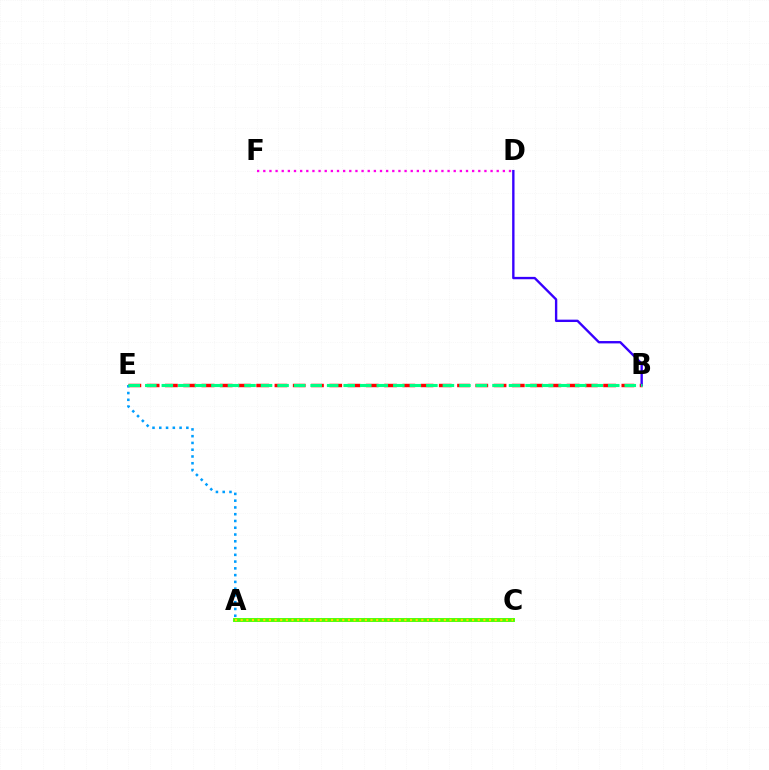{('A', 'C'): [{'color': '#4fff00', 'line_style': 'solid', 'thickness': 2.81}, {'color': '#ffd500', 'line_style': 'dotted', 'thickness': 1.53}], ('B', 'E'): [{'color': '#ff0000', 'line_style': 'dashed', 'thickness': 2.48}, {'color': '#00ff86', 'line_style': 'dashed', 'thickness': 2.25}], ('A', 'E'): [{'color': '#009eff', 'line_style': 'dotted', 'thickness': 1.84}], ('B', 'D'): [{'color': '#3700ff', 'line_style': 'solid', 'thickness': 1.71}], ('D', 'F'): [{'color': '#ff00ed', 'line_style': 'dotted', 'thickness': 1.67}]}